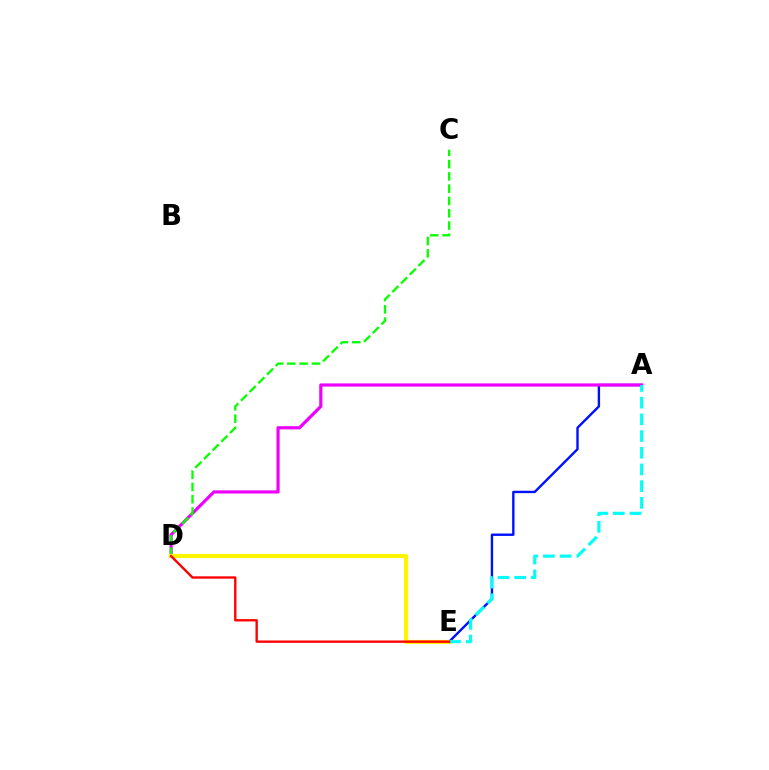{('A', 'E'): [{'color': '#0010ff', 'line_style': 'solid', 'thickness': 1.72}, {'color': '#00fff6', 'line_style': 'dashed', 'thickness': 2.27}], ('A', 'D'): [{'color': '#ee00ff', 'line_style': 'solid', 'thickness': 2.29}], ('C', 'D'): [{'color': '#08ff00', 'line_style': 'dashed', 'thickness': 1.67}], ('D', 'E'): [{'color': '#fcf500', 'line_style': 'solid', 'thickness': 2.98}, {'color': '#ff0000', 'line_style': 'solid', 'thickness': 1.7}]}